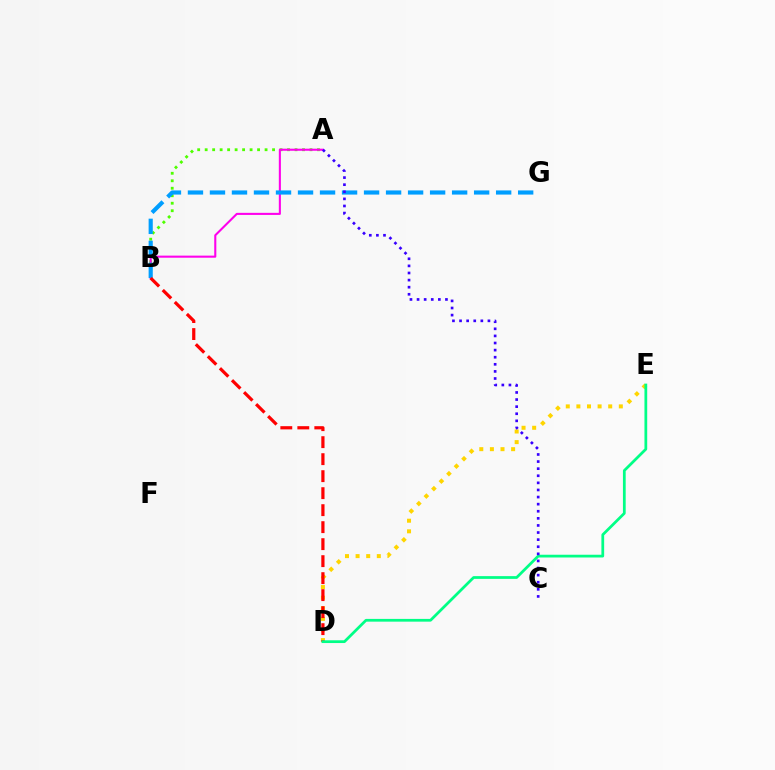{('D', 'E'): [{'color': '#ffd500', 'line_style': 'dotted', 'thickness': 2.88}, {'color': '#00ff86', 'line_style': 'solid', 'thickness': 1.98}], ('A', 'B'): [{'color': '#4fff00', 'line_style': 'dotted', 'thickness': 2.03}, {'color': '#ff00ed', 'line_style': 'solid', 'thickness': 1.5}], ('B', 'G'): [{'color': '#009eff', 'line_style': 'dashed', 'thickness': 2.99}], ('B', 'D'): [{'color': '#ff0000', 'line_style': 'dashed', 'thickness': 2.31}], ('A', 'C'): [{'color': '#3700ff', 'line_style': 'dotted', 'thickness': 1.93}]}